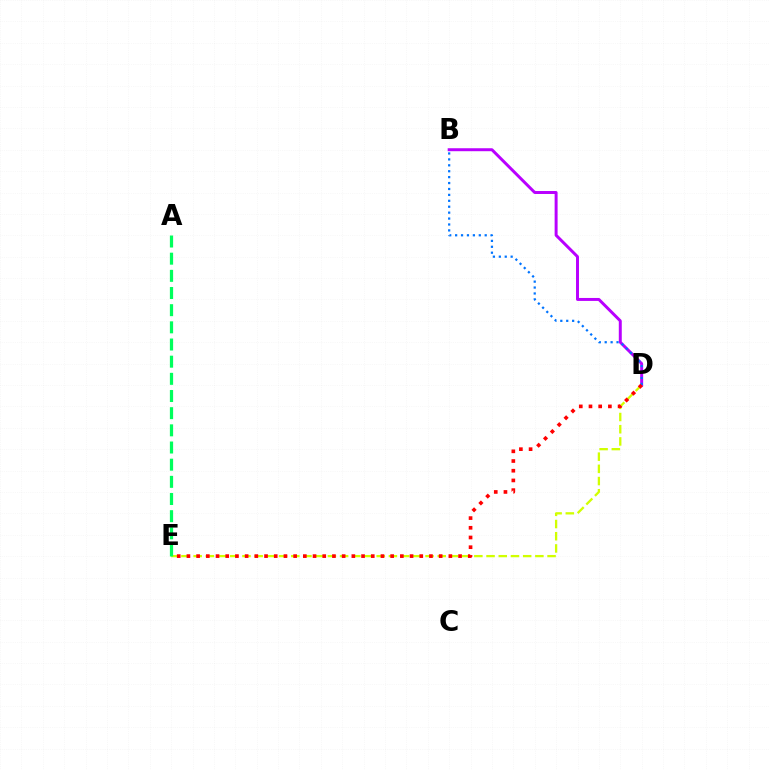{('D', 'E'): [{'color': '#d1ff00', 'line_style': 'dashed', 'thickness': 1.66}, {'color': '#ff0000', 'line_style': 'dotted', 'thickness': 2.64}], ('A', 'E'): [{'color': '#00ff5c', 'line_style': 'dashed', 'thickness': 2.33}], ('B', 'D'): [{'color': '#b900ff', 'line_style': 'solid', 'thickness': 2.14}, {'color': '#0074ff', 'line_style': 'dotted', 'thickness': 1.61}]}